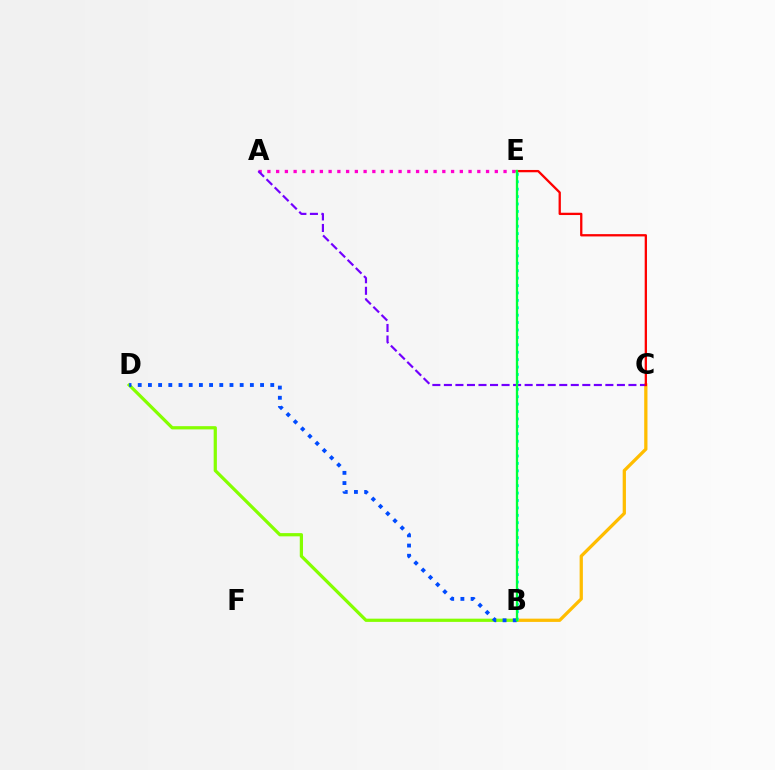{('B', 'C'): [{'color': '#ffbd00', 'line_style': 'solid', 'thickness': 2.35}], ('B', 'E'): [{'color': '#00fff6', 'line_style': 'dotted', 'thickness': 2.01}, {'color': '#00ff39', 'line_style': 'solid', 'thickness': 1.67}], ('A', 'E'): [{'color': '#ff00cf', 'line_style': 'dotted', 'thickness': 2.38}], ('B', 'D'): [{'color': '#84ff00', 'line_style': 'solid', 'thickness': 2.32}, {'color': '#004bff', 'line_style': 'dotted', 'thickness': 2.77}], ('A', 'C'): [{'color': '#7200ff', 'line_style': 'dashed', 'thickness': 1.57}], ('C', 'E'): [{'color': '#ff0000', 'line_style': 'solid', 'thickness': 1.66}]}